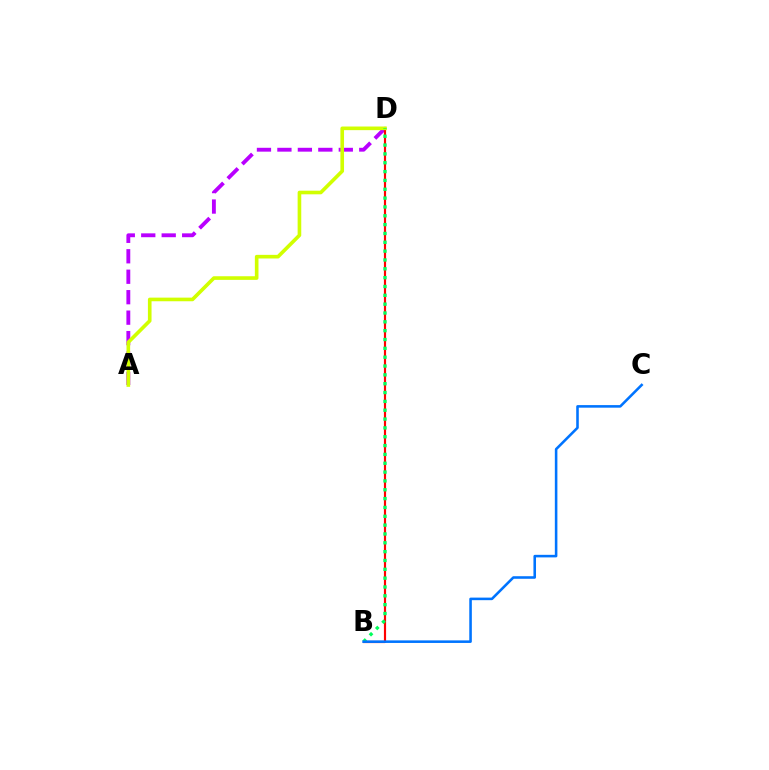{('A', 'D'): [{'color': '#b900ff', 'line_style': 'dashed', 'thickness': 2.78}, {'color': '#d1ff00', 'line_style': 'solid', 'thickness': 2.61}], ('B', 'D'): [{'color': '#ff0000', 'line_style': 'solid', 'thickness': 1.56}, {'color': '#00ff5c', 'line_style': 'dotted', 'thickness': 2.4}], ('B', 'C'): [{'color': '#0074ff', 'line_style': 'solid', 'thickness': 1.85}]}